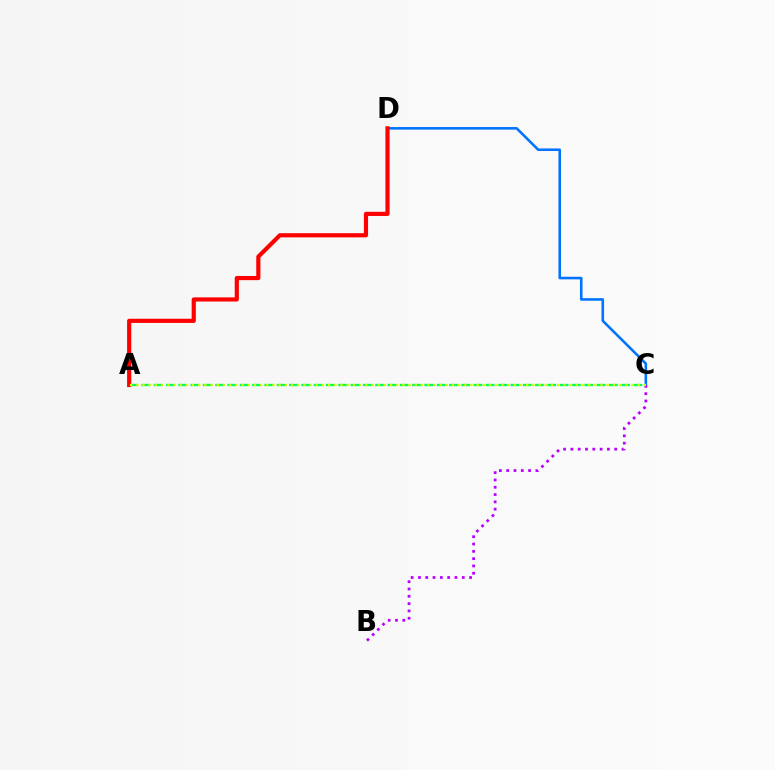{('C', 'D'): [{'color': '#0074ff', 'line_style': 'solid', 'thickness': 1.86}], ('B', 'C'): [{'color': '#b900ff', 'line_style': 'dotted', 'thickness': 1.98}], ('A', 'C'): [{'color': '#00ff5c', 'line_style': 'dashed', 'thickness': 1.67}, {'color': '#d1ff00', 'line_style': 'dotted', 'thickness': 1.68}], ('A', 'D'): [{'color': '#ff0000', 'line_style': 'solid', 'thickness': 3.0}]}